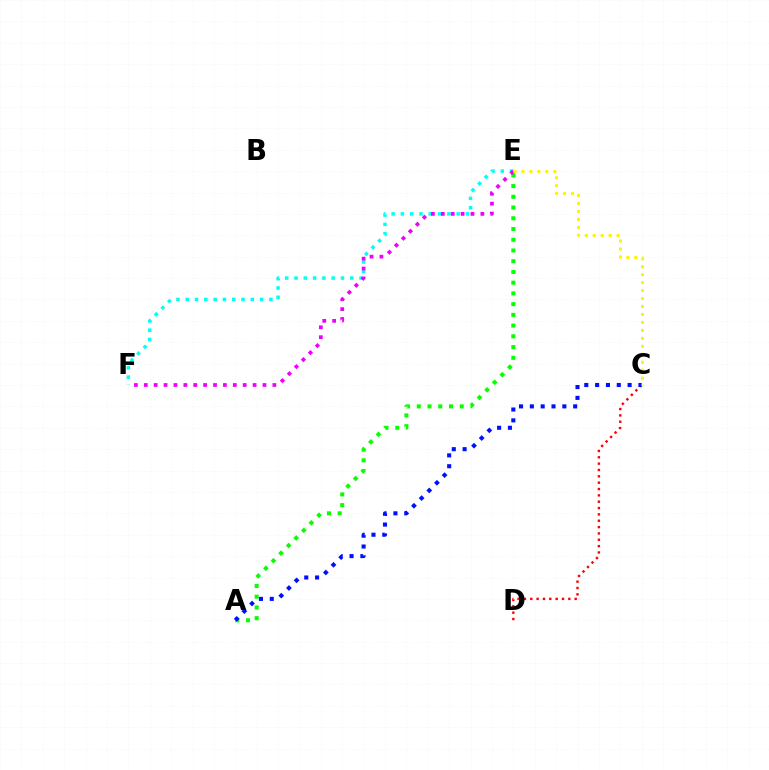{('A', 'E'): [{'color': '#08ff00', 'line_style': 'dotted', 'thickness': 2.92}], ('E', 'F'): [{'color': '#00fff6', 'line_style': 'dotted', 'thickness': 2.53}, {'color': '#ee00ff', 'line_style': 'dotted', 'thickness': 2.69}], ('C', 'D'): [{'color': '#ff0000', 'line_style': 'dotted', 'thickness': 1.72}], ('A', 'C'): [{'color': '#0010ff', 'line_style': 'dotted', 'thickness': 2.94}], ('C', 'E'): [{'color': '#fcf500', 'line_style': 'dotted', 'thickness': 2.16}]}